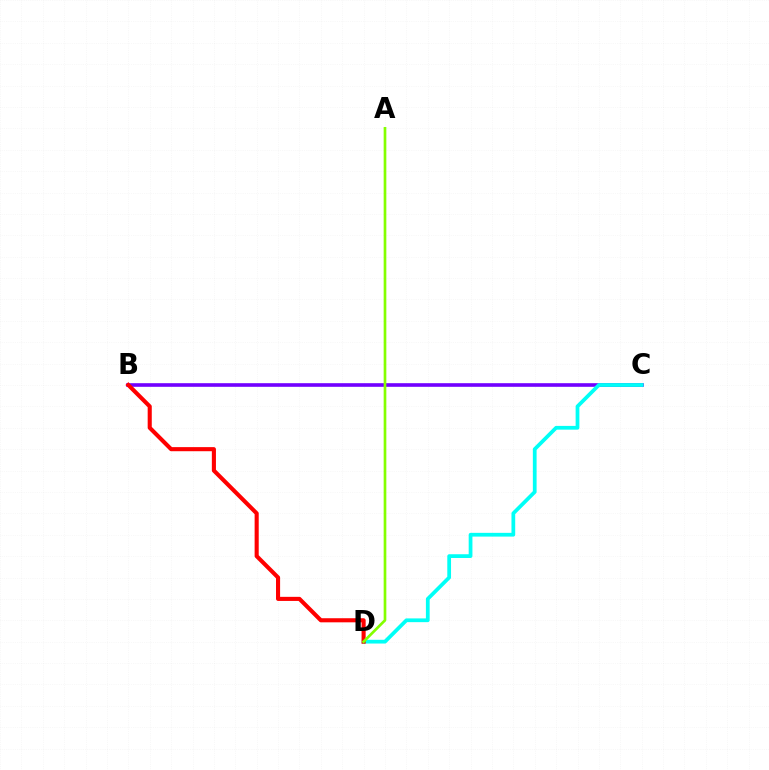{('B', 'C'): [{'color': '#7200ff', 'line_style': 'solid', 'thickness': 2.6}], ('C', 'D'): [{'color': '#00fff6', 'line_style': 'solid', 'thickness': 2.7}], ('B', 'D'): [{'color': '#ff0000', 'line_style': 'solid', 'thickness': 2.95}], ('A', 'D'): [{'color': '#84ff00', 'line_style': 'solid', 'thickness': 1.93}]}